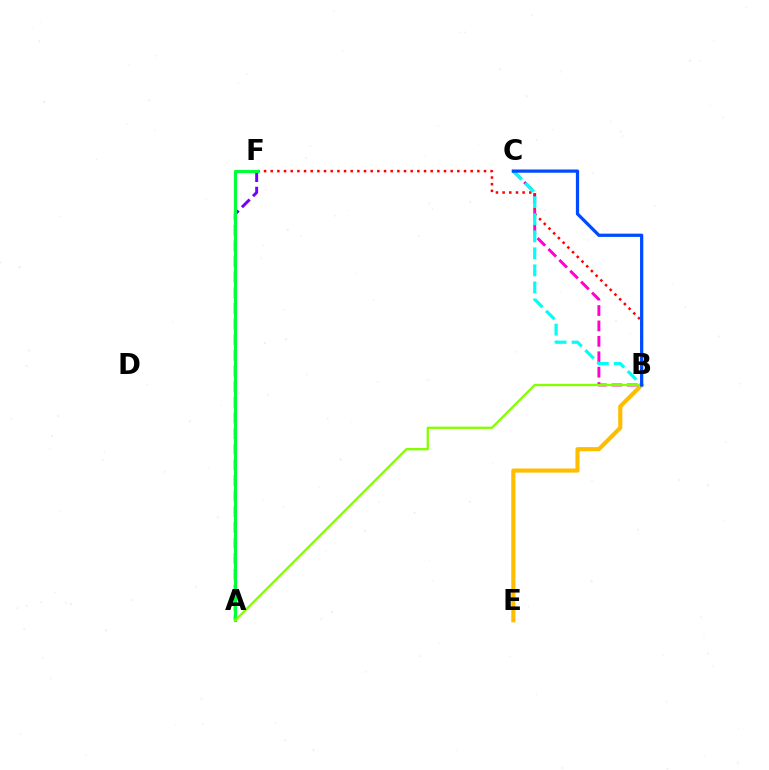{('B', 'E'): [{'color': '#ffbd00', 'line_style': 'solid', 'thickness': 2.97}], ('A', 'F'): [{'color': '#7200ff', 'line_style': 'dashed', 'thickness': 2.12}, {'color': '#00ff39', 'line_style': 'solid', 'thickness': 2.26}], ('B', 'C'): [{'color': '#ff00cf', 'line_style': 'dashed', 'thickness': 2.09}, {'color': '#00fff6', 'line_style': 'dashed', 'thickness': 2.31}, {'color': '#004bff', 'line_style': 'solid', 'thickness': 2.33}], ('B', 'F'): [{'color': '#ff0000', 'line_style': 'dotted', 'thickness': 1.81}], ('A', 'B'): [{'color': '#84ff00', 'line_style': 'solid', 'thickness': 1.66}]}